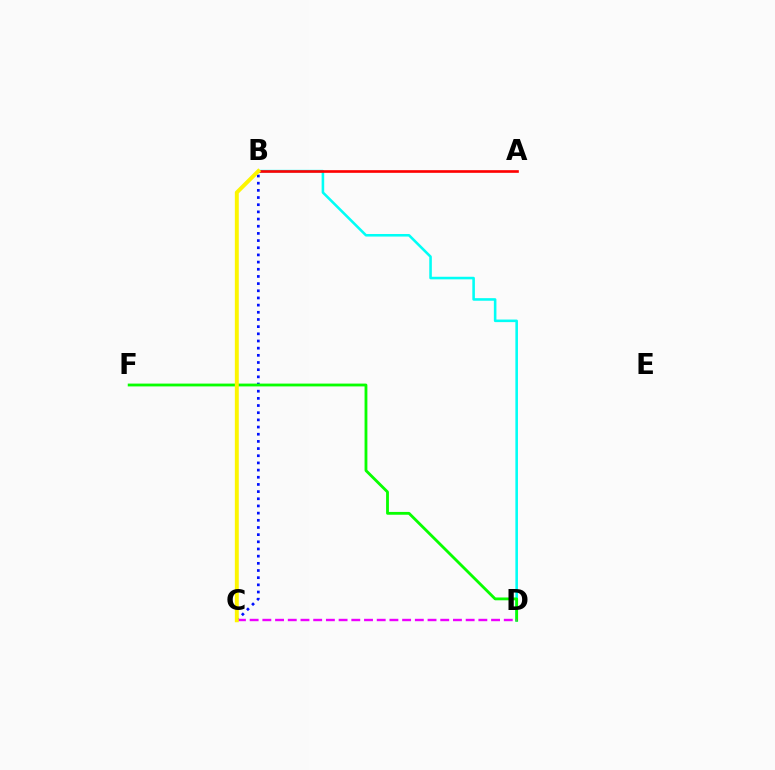{('B', 'C'): [{'color': '#0010ff', 'line_style': 'dotted', 'thickness': 1.95}, {'color': '#fcf500', 'line_style': 'solid', 'thickness': 2.83}], ('B', 'D'): [{'color': '#00fff6', 'line_style': 'solid', 'thickness': 1.85}], ('D', 'F'): [{'color': '#08ff00', 'line_style': 'solid', 'thickness': 2.03}], ('C', 'D'): [{'color': '#ee00ff', 'line_style': 'dashed', 'thickness': 1.73}], ('A', 'B'): [{'color': '#ff0000', 'line_style': 'solid', 'thickness': 1.91}]}